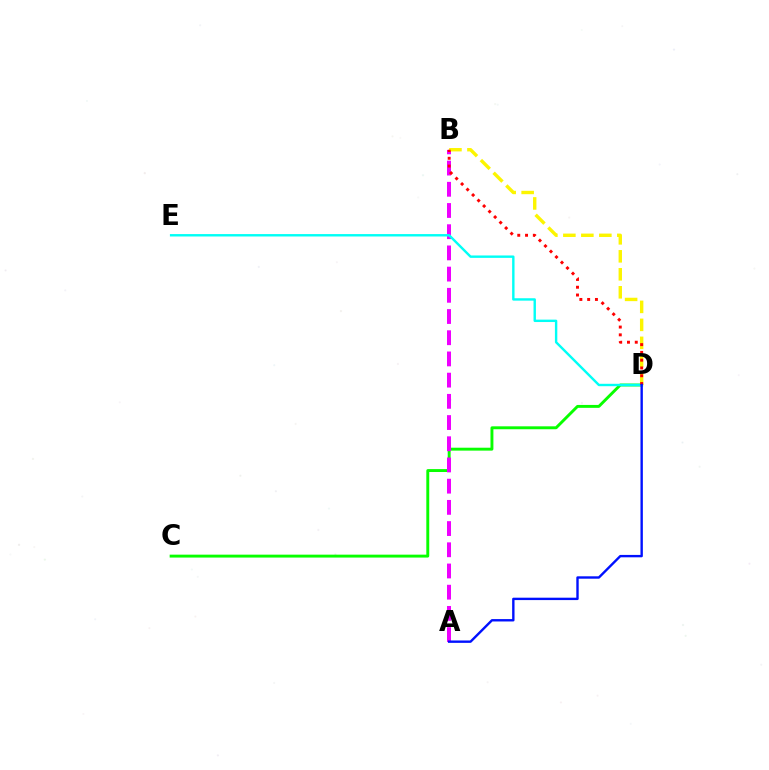{('C', 'D'): [{'color': '#08ff00', 'line_style': 'solid', 'thickness': 2.1}], ('A', 'B'): [{'color': '#ee00ff', 'line_style': 'dashed', 'thickness': 2.88}], ('B', 'D'): [{'color': '#fcf500', 'line_style': 'dashed', 'thickness': 2.44}, {'color': '#ff0000', 'line_style': 'dotted', 'thickness': 2.12}], ('D', 'E'): [{'color': '#00fff6', 'line_style': 'solid', 'thickness': 1.73}], ('A', 'D'): [{'color': '#0010ff', 'line_style': 'solid', 'thickness': 1.72}]}